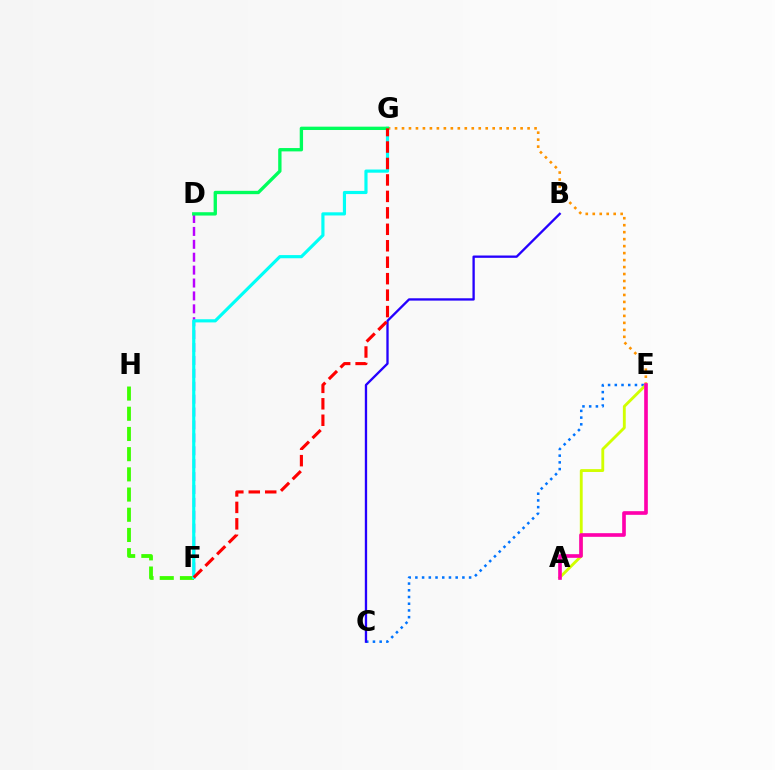{('C', 'E'): [{'color': '#0074ff', 'line_style': 'dotted', 'thickness': 1.82}], ('D', 'F'): [{'color': '#b900ff', 'line_style': 'dashed', 'thickness': 1.75}], ('E', 'G'): [{'color': '#ff9400', 'line_style': 'dotted', 'thickness': 1.9}], ('F', 'H'): [{'color': '#3dff00', 'line_style': 'dashed', 'thickness': 2.74}], ('F', 'G'): [{'color': '#00fff6', 'line_style': 'solid', 'thickness': 2.28}, {'color': '#ff0000', 'line_style': 'dashed', 'thickness': 2.24}], ('D', 'G'): [{'color': '#00ff5c', 'line_style': 'solid', 'thickness': 2.41}], ('A', 'E'): [{'color': '#d1ff00', 'line_style': 'solid', 'thickness': 2.05}, {'color': '#ff00ac', 'line_style': 'solid', 'thickness': 2.63}], ('B', 'C'): [{'color': '#2500ff', 'line_style': 'solid', 'thickness': 1.67}]}